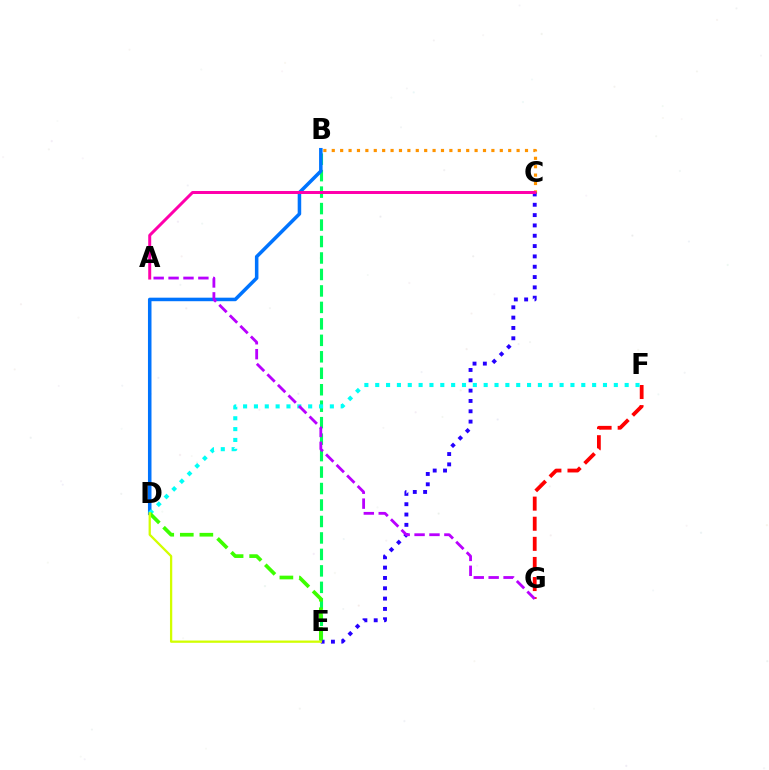{('F', 'G'): [{'color': '#ff0000', 'line_style': 'dashed', 'thickness': 2.73}], ('B', 'C'): [{'color': '#ff9400', 'line_style': 'dotted', 'thickness': 2.28}], ('B', 'E'): [{'color': '#00ff5c', 'line_style': 'dashed', 'thickness': 2.24}], ('C', 'E'): [{'color': '#2500ff', 'line_style': 'dotted', 'thickness': 2.81}], ('B', 'D'): [{'color': '#0074ff', 'line_style': 'solid', 'thickness': 2.54}], ('D', 'F'): [{'color': '#00fff6', 'line_style': 'dotted', 'thickness': 2.95}], ('D', 'E'): [{'color': '#3dff00', 'line_style': 'dashed', 'thickness': 2.66}, {'color': '#d1ff00', 'line_style': 'solid', 'thickness': 1.64}], ('A', 'G'): [{'color': '#b900ff', 'line_style': 'dashed', 'thickness': 2.02}], ('A', 'C'): [{'color': '#ff00ac', 'line_style': 'solid', 'thickness': 2.15}]}